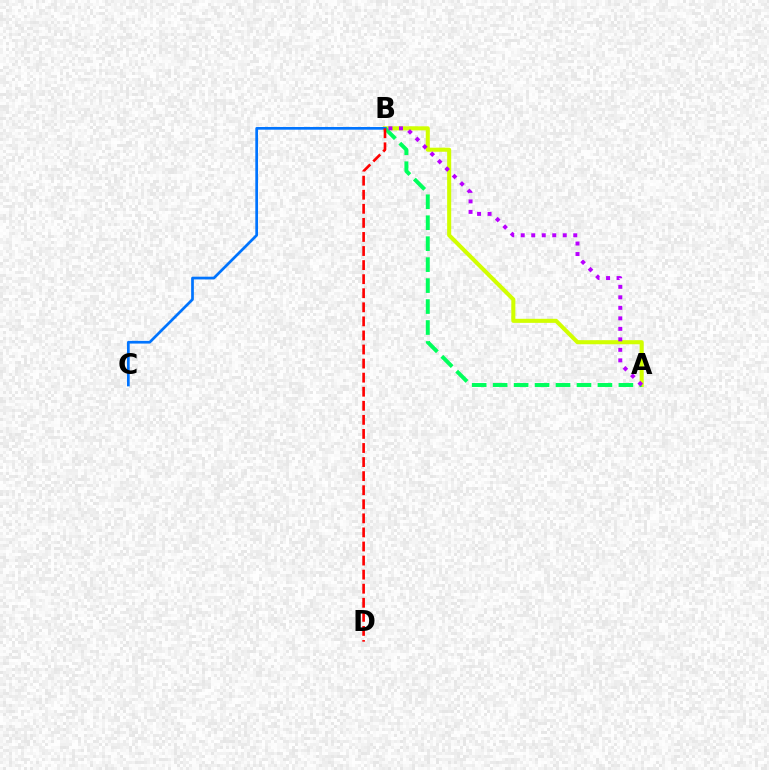{('A', 'B'): [{'color': '#d1ff00', 'line_style': 'solid', 'thickness': 2.92}, {'color': '#00ff5c', 'line_style': 'dashed', 'thickness': 2.85}, {'color': '#b900ff', 'line_style': 'dotted', 'thickness': 2.85}], ('B', 'C'): [{'color': '#0074ff', 'line_style': 'solid', 'thickness': 1.95}], ('B', 'D'): [{'color': '#ff0000', 'line_style': 'dashed', 'thickness': 1.91}]}